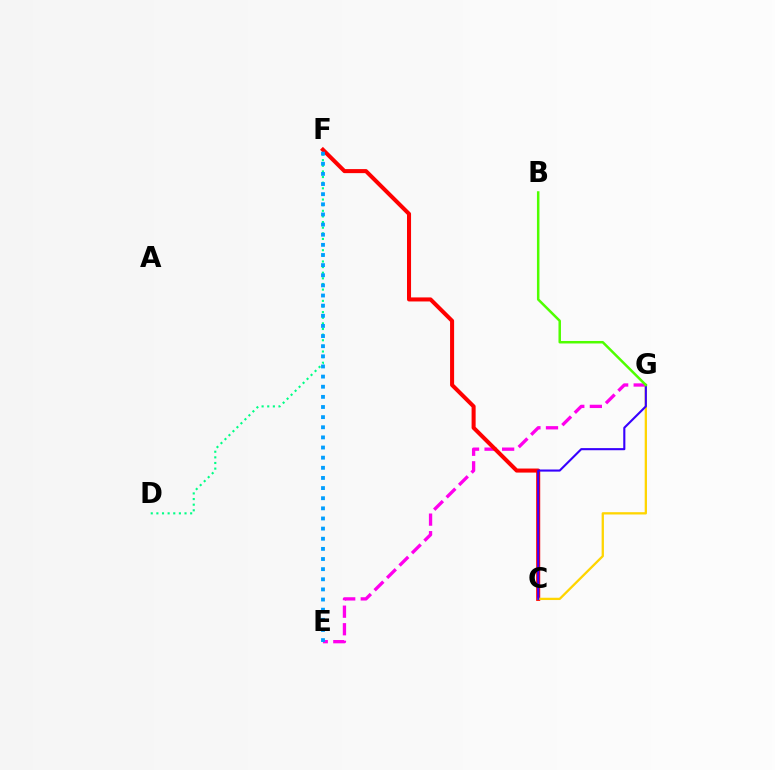{('E', 'G'): [{'color': '#ff00ed', 'line_style': 'dashed', 'thickness': 2.39}], ('D', 'F'): [{'color': '#00ff86', 'line_style': 'dotted', 'thickness': 1.53}], ('C', 'F'): [{'color': '#ff0000', 'line_style': 'solid', 'thickness': 2.91}], ('E', 'F'): [{'color': '#009eff', 'line_style': 'dotted', 'thickness': 2.75}], ('C', 'G'): [{'color': '#ffd500', 'line_style': 'solid', 'thickness': 1.65}, {'color': '#3700ff', 'line_style': 'solid', 'thickness': 1.52}], ('B', 'G'): [{'color': '#4fff00', 'line_style': 'solid', 'thickness': 1.8}]}